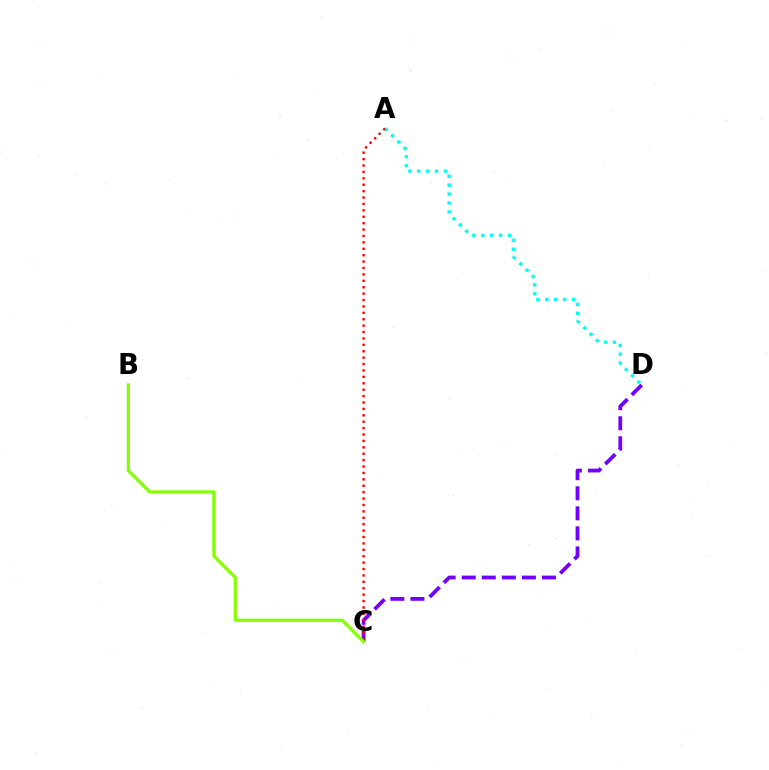{('C', 'D'): [{'color': '#7200ff', 'line_style': 'dashed', 'thickness': 2.72}], ('A', 'D'): [{'color': '#00fff6', 'line_style': 'dotted', 'thickness': 2.42}], ('A', 'C'): [{'color': '#ff0000', 'line_style': 'dotted', 'thickness': 1.74}], ('B', 'C'): [{'color': '#84ff00', 'line_style': 'solid', 'thickness': 2.31}]}